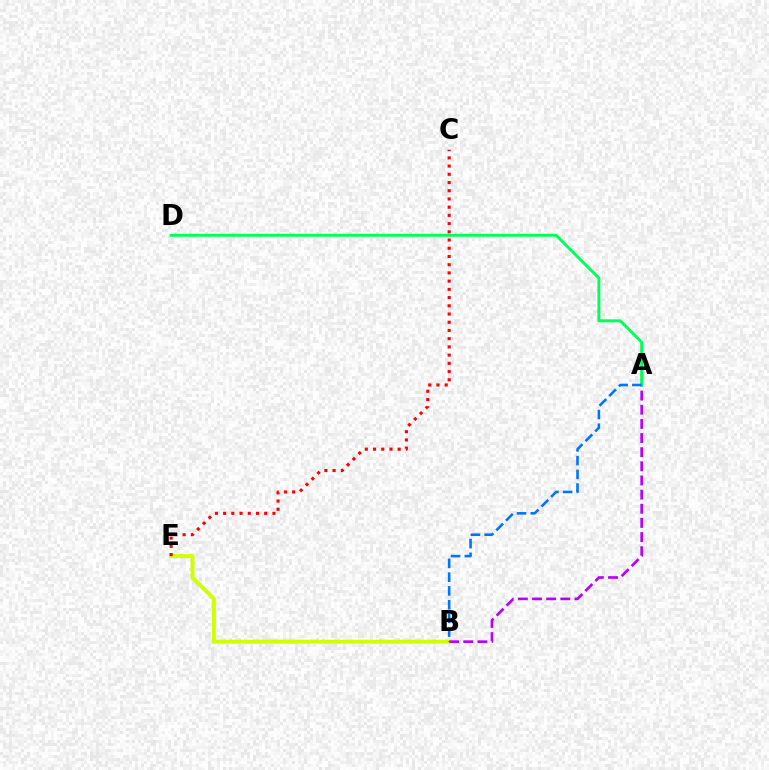{('B', 'E'): [{'color': '#d1ff00', 'line_style': 'solid', 'thickness': 2.83}], ('C', 'E'): [{'color': '#ff0000', 'line_style': 'dotted', 'thickness': 2.23}], ('A', 'B'): [{'color': '#b900ff', 'line_style': 'dashed', 'thickness': 1.92}, {'color': '#0074ff', 'line_style': 'dashed', 'thickness': 1.87}], ('A', 'D'): [{'color': '#00ff5c', 'line_style': 'solid', 'thickness': 2.12}]}